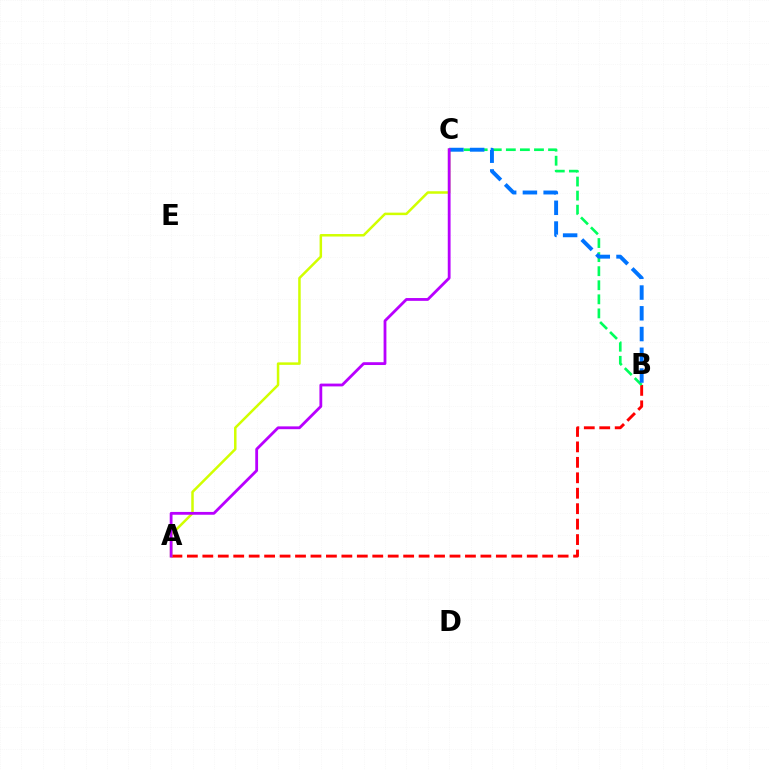{('A', 'B'): [{'color': '#ff0000', 'line_style': 'dashed', 'thickness': 2.1}], ('B', 'C'): [{'color': '#00ff5c', 'line_style': 'dashed', 'thickness': 1.91}, {'color': '#0074ff', 'line_style': 'dashed', 'thickness': 2.82}], ('A', 'C'): [{'color': '#d1ff00', 'line_style': 'solid', 'thickness': 1.8}, {'color': '#b900ff', 'line_style': 'solid', 'thickness': 2.02}]}